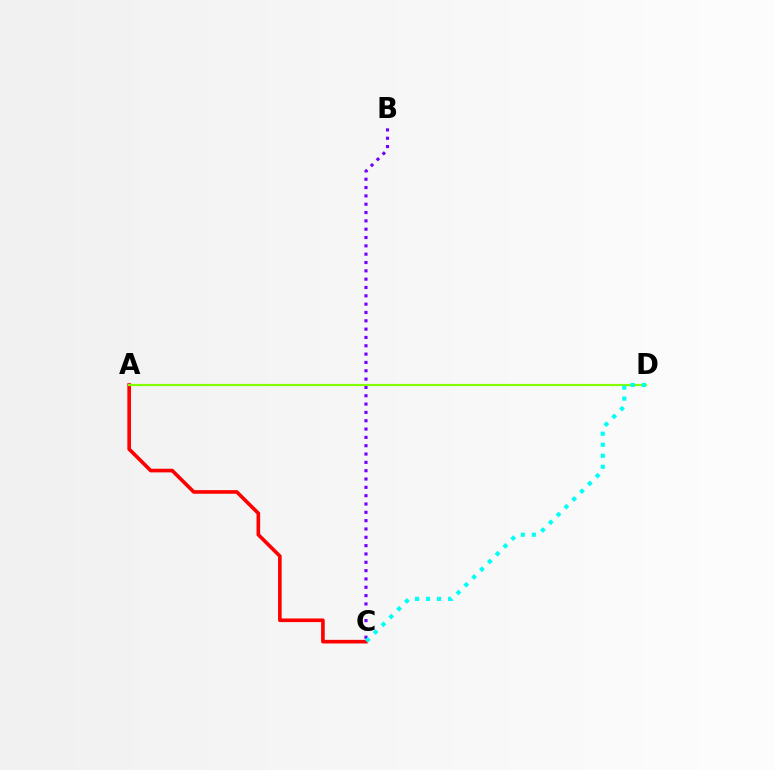{('B', 'C'): [{'color': '#7200ff', 'line_style': 'dotted', 'thickness': 2.26}], ('A', 'C'): [{'color': '#ff0000', 'line_style': 'solid', 'thickness': 2.61}], ('A', 'D'): [{'color': '#84ff00', 'line_style': 'solid', 'thickness': 1.56}], ('C', 'D'): [{'color': '#00fff6', 'line_style': 'dotted', 'thickness': 2.99}]}